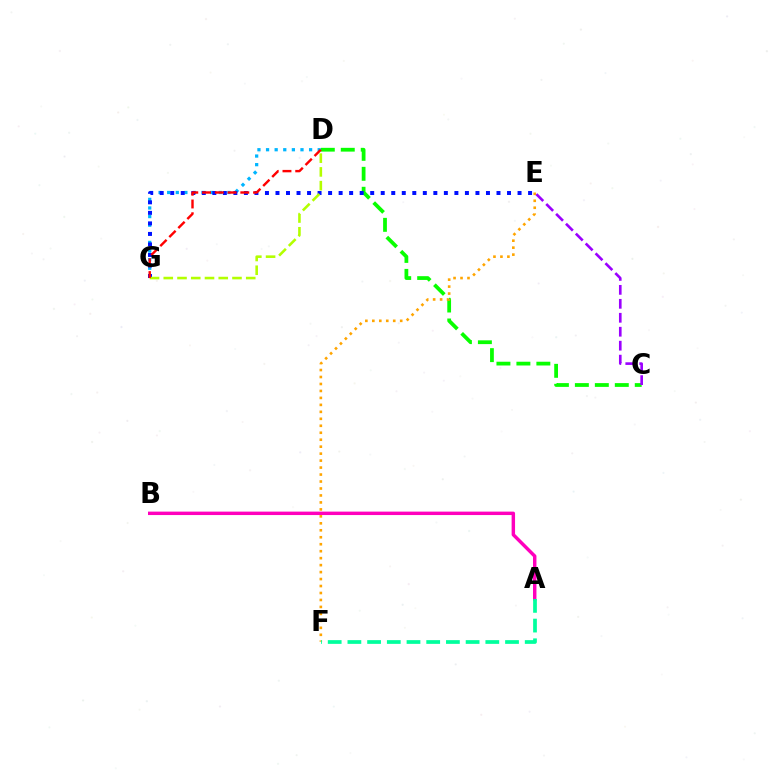{('C', 'D'): [{'color': '#08ff00', 'line_style': 'dashed', 'thickness': 2.71}], ('A', 'B'): [{'color': '#ff00bd', 'line_style': 'solid', 'thickness': 2.47}], ('D', 'G'): [{'color': '#00b5ff', 'line_style': 'dotted', 'thickness': 2.34}, {'color': '#b3ff00', 'line_style': 'dashed', 'thickness': 1.87}, {'color': '#ff0000', 'line_style': 'dashed', 'thickness': 1.73}], ('E', 'F'): [{'color': '#ffa500', 'line_style': 'dotted', 'thickness': 1.89}], ('A', 'F'): [{'color': '#00ff9d', 'line_style': 'dashed', 'thickness': 2.68}], ('E', 'G'): [{'color': '#0010ff', 'line_style': 'dotted', 'thickness': 2.86}], ('C', 'E'): [{'color': '#9b00ff', 'line_style': 'dashed', 'thickness': 1.9}]}